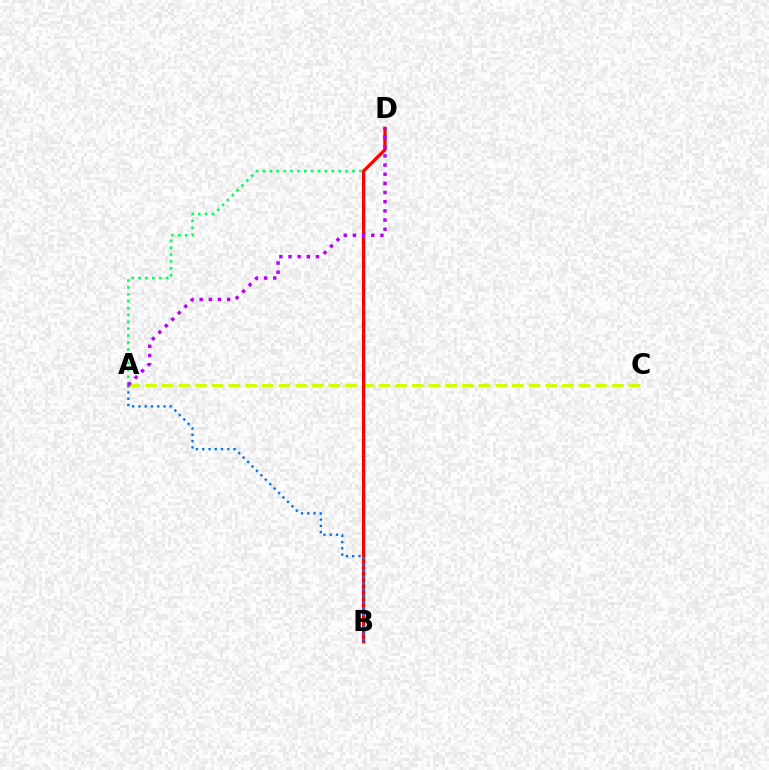{('A', 'C'): [{'color': '#d1ff00', 'line_style': 'dashed', 'thickness': 2.27}], ('A', 'D'): [{'color': '#00ff5c', 'line_style': 'dotted', 'thickness': 1.87}, {'color': '#b900ff', 'line_style': 'dotted', 'thickness': 2.49}], ('B', 'D'): [{'color': '#ff0000', 'line_style': 'solid', 'thickness': 2.37}], ('A', 'B'): [{'color': '#0074ff', 'line_style': 'dotted', 'thickness': 1.7}]}